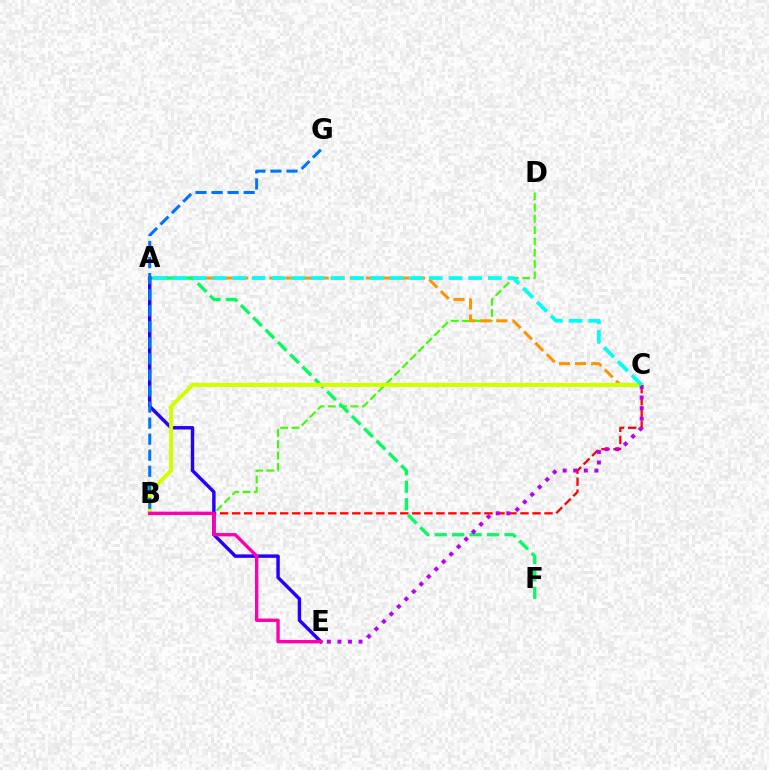{('B', 'C'): [{'color': '#ff0000', 'line_style': 'dashed', 'thickness': 1.63}, {'color': '#d1ff00', 'line_style': 'solid', 'thickness': 2.88}], ('B', 'D'): [{'color': '#3dff00', 'line_style': 'dashed', 'thickness': 1.54}], ('A', 'C'): [{'color': '#ff9400', 'line_style': 'dashed', 'thickness': 2.18}, {'color': '#00fff6', 'line_style': 'dashed', 'thickness': 2.67}], ('A', 'F'): [{'color': '#00ff5c', 'line_style': 'dashed', 'thickness': 2.37}], ('A', 'E'): [{'color': '#2500ff', 'line_style': 'solid', 'thickness': 2.48}], ('B', 'G'): [{'color': '#0074ff', 'line_style': 'dashed', 'thickness': 2.18}], ('C', 'E'): [{'color': '#b900ff', 'line_style': 'dotted', 'thickness': 2.87}], ('B', 'E'): [{'color': '#ff00ac', 'line_style': 'solid', 'thickness': 2.42}]}